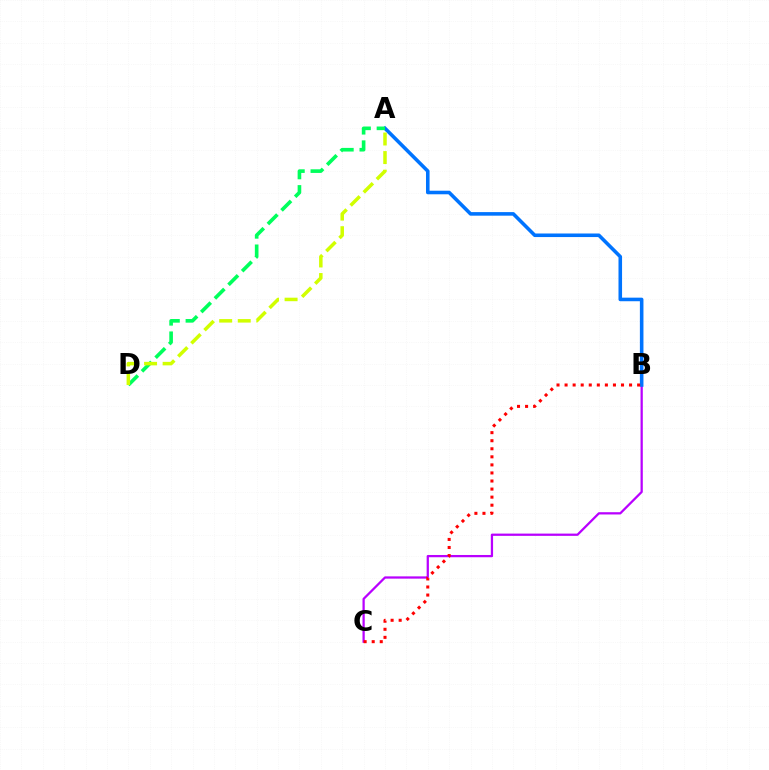{('B', 'C'): [{'color': '#b900ff', 'line_style': 'solid', 'thickness': 1.63}, {'color': '#ff0000', 'line_style': 'dotted', 'thickness': 2.19}], ('A', 'B'): [{'color': '#0074ff', 'line_style': 'solid', 'thickness': 2.57}], ('A', 'D'): [{'color': '#00ff5c', 'line_style': 'dashed', 'thickness': 2.62}, {'color': '#d1ff00', 'line_style': 'dashed', 'thickness': 2.52}]}